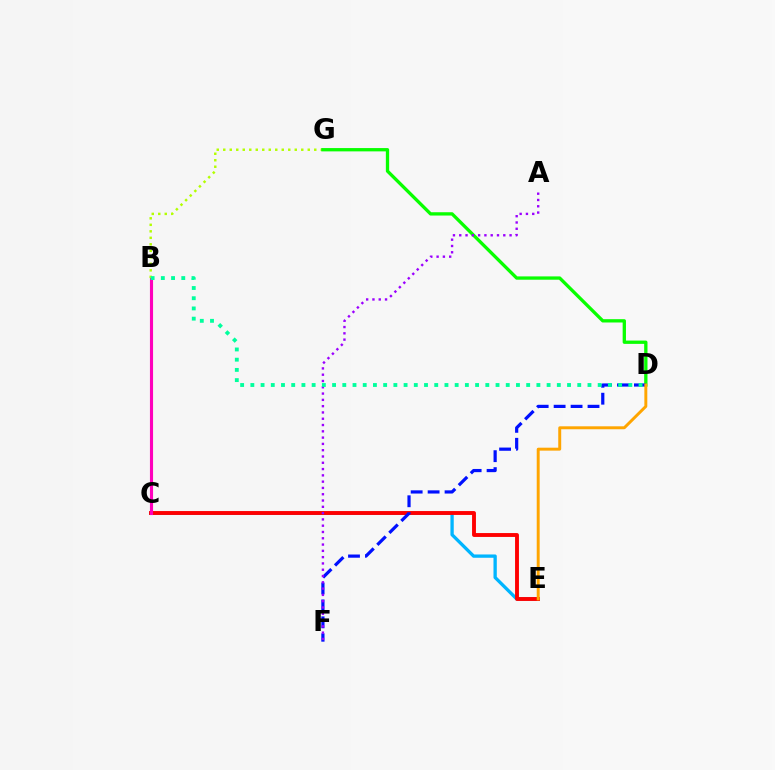{('C', 'E'): [{'color': '#00b5ff', 'line_style': 'solid', 'thickness': 2.38}, {'color': '#ff0000', 'line_style': 'solid', 'thickness': 2.79}], ('B', 'C'): [{'color': '#ff00bd', 'line_style': 'solid', 'thickness': 2.24}], ('B', 'G'): [{'color': '#b3ff00', 'line_style': 'dotted', 'thickness': 1.77}], ('D', 'G'): [{'color': '#08ff00', 'line_style': 'solid', 'thickness': 2.38}], ('D', 'F'): [{'color': '#0010ff', 'line_style': 'dashed', 'thickness': 2.3}], ('A', 'F'): [{'color': '#9b00ff', 'line_style': 'dotted', 'thickness': 1.71}], ('B', 'D'): [{'color': '#00ff9d', 'line_style': 'dotted', 'thickness': 2.78}], ('D', 'E'): [{'color': '#ffa500', 'line_style': 'solid', 'thickness': 2.12}]}